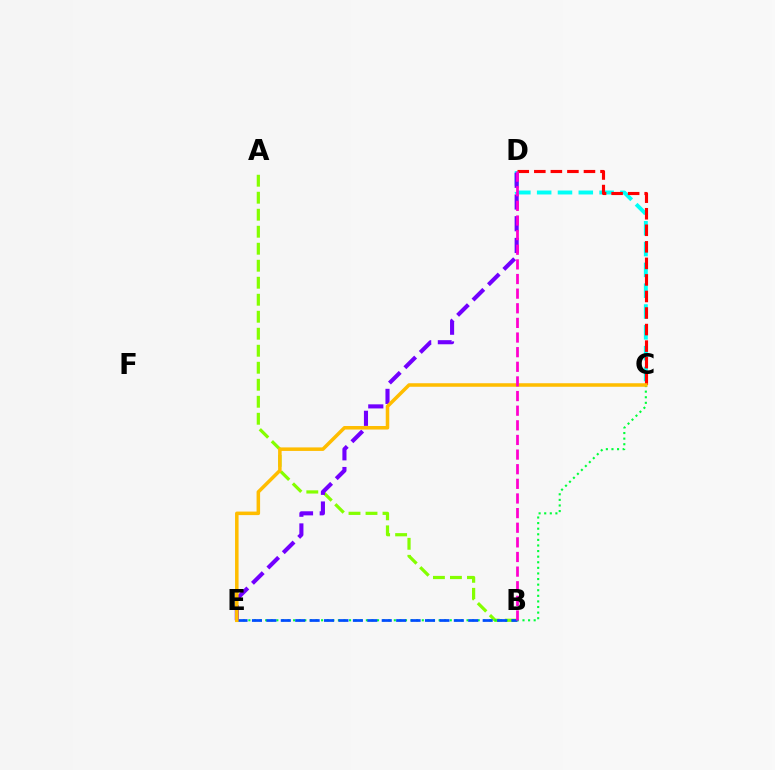{('A', 'B'): [{'color': '#84ff00', 'line_style': 'dashed', 'thickness': 2.31}], ('C', 'E'): [{'color': '#00ff39', 'line_style': 'dotted', 'thickness': 1.52}, {'color': '#ffbd00', 'line_style': 'solid', 'thickness': 2.54}], ('C', 'D'): [{'color': '#00fff6', 'line_style': 'dashed', 'thickness': 2.83}, {'color': '#ff0000', 'line_style': 'dashed', 'thickness': 2.25}], ('B', 'E'): [{'color': '#004bff', 'line_style': 'dashed', 'thickness': 1.96}], ('D', 'E'): [{'color': '#7200ff', 'line_style': 'dashed', 'thickness': 2.95}], ('B', 'D'): [{'color': '#ff00cf', 'line_style': 'dashed', 'thickness': 1.99}]}